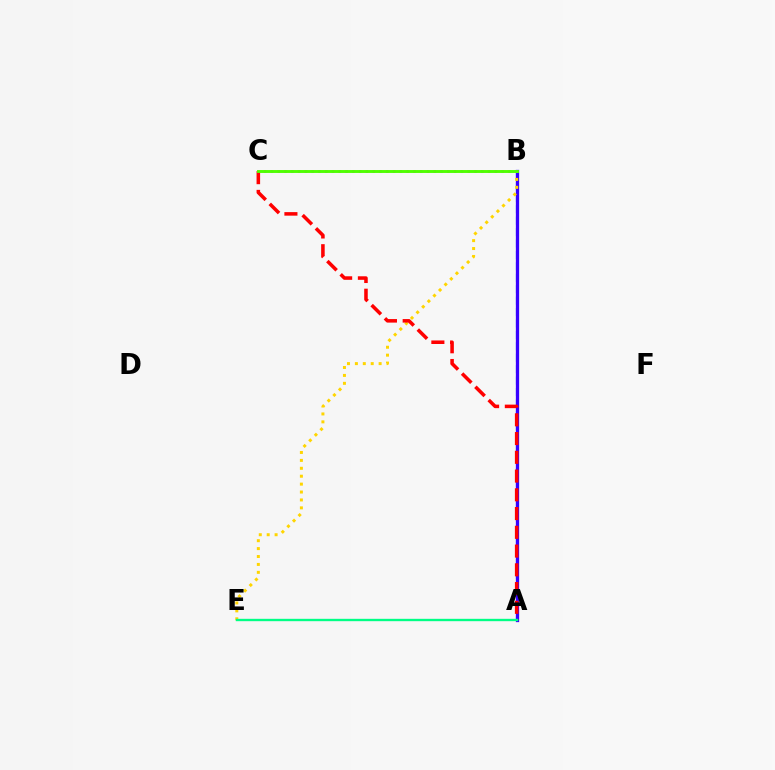{('A', 'B'): [{'color': '#009eff', 'line_style': 'dashed', 'thickness': 1.55}, {'color': '#3700ff', 'line_style': 'solid', 'thickness': 2.36}], ('B', 'C'): [{'color': '#ff00ed', 'line_style': 'dotted', 'thickness': 1.84}, {'color': '#4fff00', 'line_style': 'solid', 'thickness': 2.09}], ('B', 'E'): [{'color': '#ffd500', 'line_style': 'dotted', 'thickness': 2.15}], ('A', 'C'): [{'color': '#ff0000', 'line_style': 'dashed', 'thickness': 2.55}], ('A', 'E'): [{'color': '#00ff86', 'line_style': 'solid', 'thickness': 1.7}]}